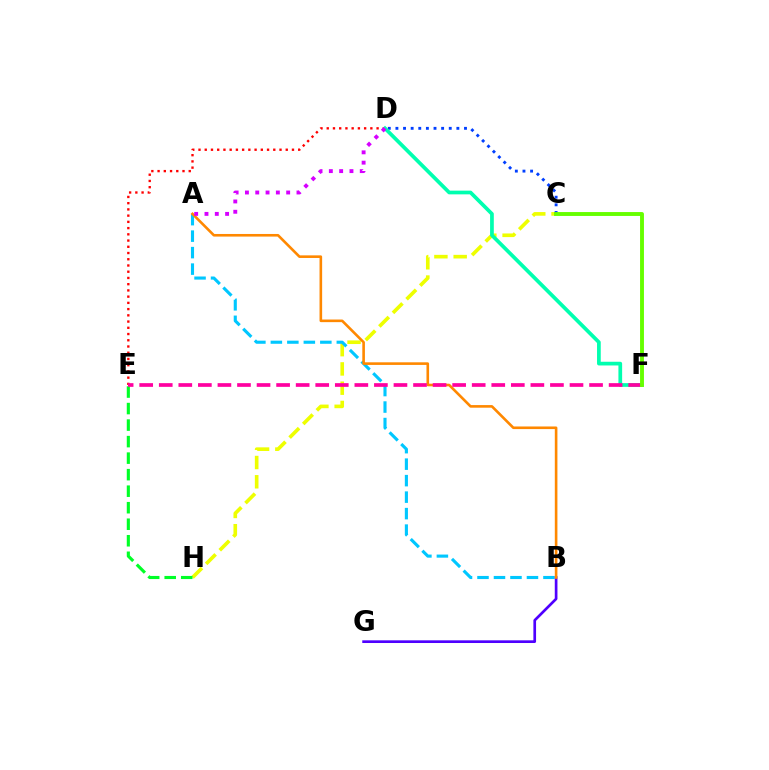{('C', 'H'): [{'color': '#eeff00', 'line_style': 'dashed', 'thickness': 2.62}], ('C', 'D'): [{'color': '#003fff', 'line_style': 'dotted', 'thickness': 2.07}], ('A', 'B'): [{'color': '#00c7ff', 'line_style': 'dashed', 'thickness': 2.24}, {'color': '#ff8800', 'line_style': 'solid', 'thickness': 1.88}], ('D', 'E'): [{'color': '#ff0000', 'line_style': 'dotted', 'thickness': 1.69}], ('D', 'F'): [{'color': '#00ffaf', 'line_style': 'solid', 'thickness': 2.67}], ('E', 'H'): [{'color': '#00ff27', 'line_style': 'dashed', 'thickness': 2.24}], ('B', 'G'): [{'color': '#4f00ff', 'line_style': 'solid', 'thickness': 1.93}], ('E', 'F'): [{'color': '#ff00a0', 'line_style': 'dashed', 'thickness': 2.66}], ('C', 'F'): [{'color': '#66ff00', 'line_style': 'solid', 'thickness': 2.8}], ('A', 'D'): [{'color': '#d600ff', 'line_style': 'dotted', 'thickness': 2.8}]}